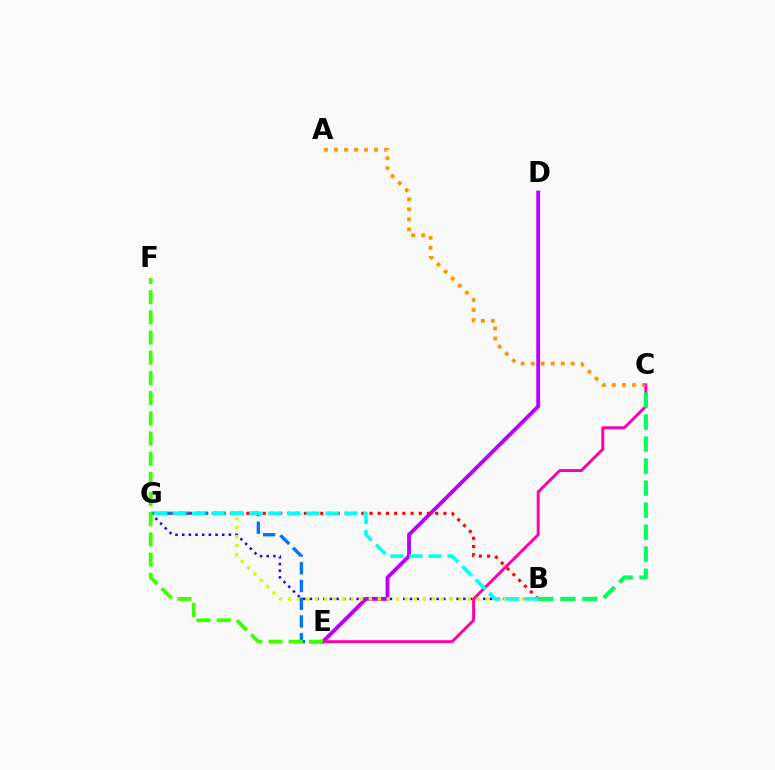{('B', 'G'): [{'color': '#2500ff', 'line_style': 'dotted', 'thickness': 1.81}, {'color': '#ff0000', 'line_style': 'dotted', 'thickness': 2.23}, {'color': '#d1ff00', 'line_style': 'dotted', 'thickness': 2.44}, {'color': '#00fff6', 'line_style': 'dashed', 'thickness': 2.59}], ('D', 'E'): [{'color': '#b900ff', 'line_style': 'solid', 'thickness': 2.78}], ('A', 'C'): [{'color': '#ff9400', 'line_style': 'dotted', 'thickness': 2.72}], ('C', 'E'): [{'color': '#ff00ac', 'line_style': 'solid', 'thickness': 2.12}], ('E', 'G'): [{'color': '#0074ff', 'line_style': 'dashed', 'thickness': 2.41}], ('B', 'C'): [{'color': '#00ff5c', 'line_style': 'dashed', 'thickness': 2.99}], ('E', 'F'): [{'color': '#3dff00', 'line_style': 'dashed', 'thickness': 2.74}]}